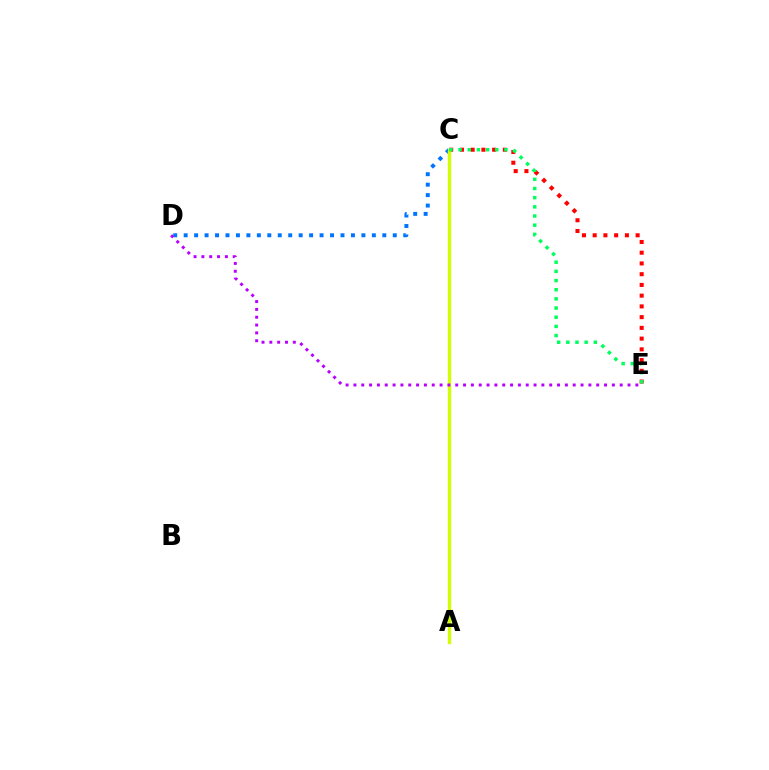{('C', 'E'): [{'color': '#ff0000', 'line_style': 'dotted', 'thickness': 2.92}, {'color': '#00ff5c', 'line_style': 'dotted', 'thickness': 2.49}], ('C', 'D'): [{'color': '#0074ff', 'line_style': 'dotted', 'thickness': 2.84}], ('A', 'C'): [{'color': '#d1ff00', 'line_style': 'solid', 'thickness': 2.42}], ('D', 'E'): [{'color': '#b900ff', 'line_style': 'dotted', 'thickness': 2.13}]}